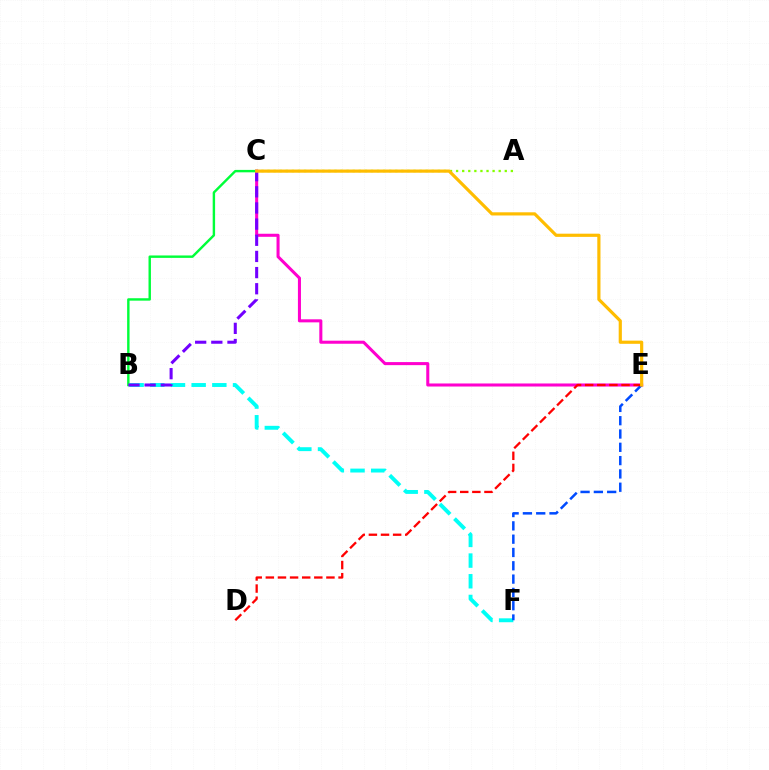{('B', 'F'): [{'color': '#00fff6', 'line_style': 'dashed', 'thickness': 2.81}], ('A', 'C'): [{'color': '#84ff00', 'line_style': 'dotted', 'thickness': 1.65}], ('C', 'E'): [{'color': '#ff00cf', 'line_style': 'solid', 'thickness': 2.2}, {'color': '#ffbd00', 'line_style': 'solid', 'thickness': 2.29}], ('B', 'C'): [{'color': '#00ff39', 'line_style': 'solid', 'thickness': 1.74}, {'color': '#7200ff', 'line_style': 'dashed', 'thickness': 2.19}], ('E', 'F'): [{'color': '#004bff', 'line_style': 'dashed', 'thickness': 1.81}], ('D', 'E'): [{'color': '#ff0000', 'line_style': 'dashed', 'thickness': 1.65}]}